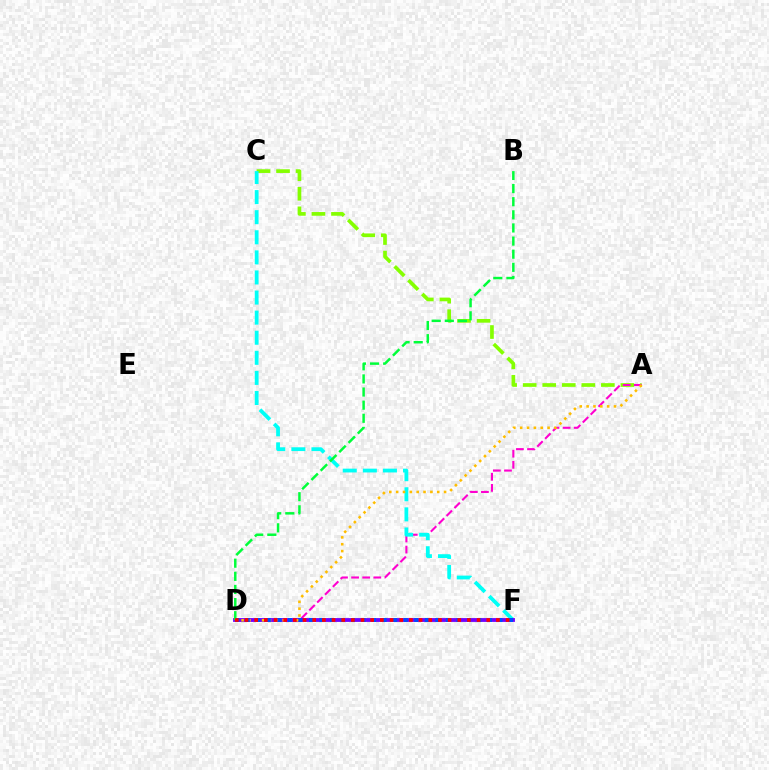{('A', 'C'): [{'color': '#84ff00', 'line_style': 'dashed', 'thickness': 2.66}], ('A', 'D'): [{'color': '#ff00cf', 'line_style': 'dashed', 'thickness': 1.51}, {'color': '#ffbd00', 'line_style': 'dotted', 'thickness': 1.86}], ('C', 'F'): [{'color': '#00fff6', 'line_style': 'dashed', 'thickness': 2.73}], ('D', 'F'): [{'color': '#7200ff', 'line_style': 'solid', 'thickness': 2.76}, {'color': '#004bff', 'line_style': 'dotted', 'thickness': 2.86}, {'color': '#ff0000', 'line_style': 'dotted', 'thickness': 2.63}], ('B', 'D'): [{'color': '#00ff39', 'line_style': 'dashed', 'thickness': 1.78}]}